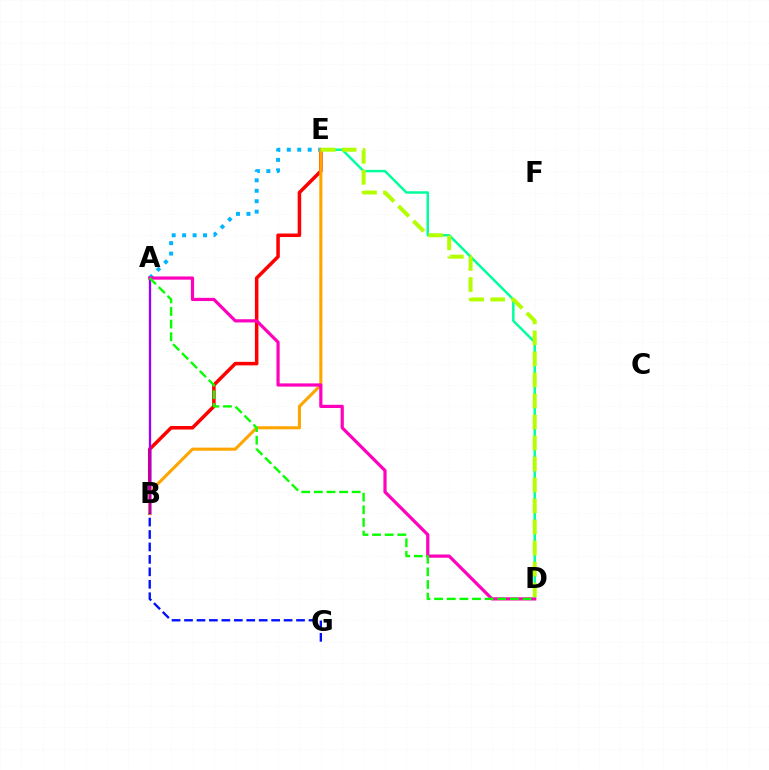{('B', 'E'): [{'color': '#ff0000', 'line_style': 'solid', 'thickness': 2.54}, {'color': '#ffa500', 'line_style': 'solid', 'thickness': 2.22}], ('D', 'E'): [{'color': '#00ff9d', 'line_style': 'solid', 'thickness': 1.78}, {'color': '#b3ff00', 'line_style': 'dashed', 'thickness': 2.85}], ('A', 'E'): [{'color': '#00b5ff', 'line_style': 'dotted', 'thickness': 2.84}], ('A', 'B'): [{'color': '#9b00ff', 'line_style': 'solid', 'thickness': 1.66}], ('A', 'D'): [{'color': '#ff00bd', 'line_style': 'solid', 'thickness': 2.31}, {'color': '#08ff00', 'line_style': 'dashed', 'thickness': 1.71}], ('B', 'G'): [{'color': '#0010ff', 'line_style': 'dashed', 'thickness': 1.69}]}